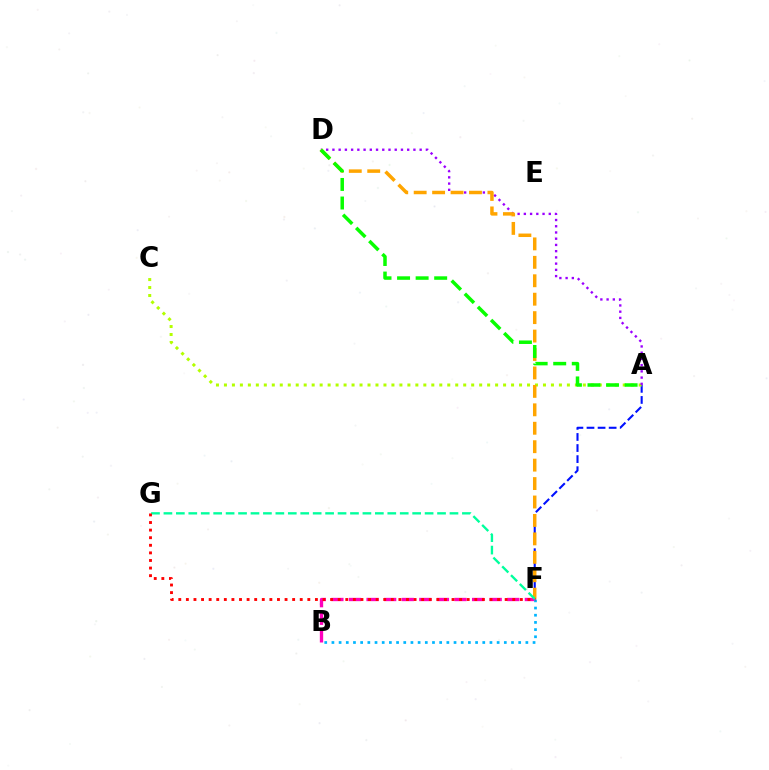{('B', 'F'): [{'color': '#ff00bd', 'line_style': 'dashed', 'thickness': 2.39}, {'color': '#00b5ff', 'line_style': 'dotted', 'thickness': 1.95}], ('A', 'F'): [{'color': '#0010ff', 'line_style': 'dashed', 'thickness': 1.51}], ('A', 'C'): [{'color': '#b3ff00', 'line_style': 'dotted', 'thickness': 2.17}], ('A', 'D'): [{'color': '#9b00ff', 'line_style': 'dotted', 'thickness': 1.69}, {'color': '#08ff00', 'line_style': 'dashed', 'thickness': 2.52}], ('D', 'F'): [{'color': '#ffa500', 'line_style': 'dashed', 'thickness': 2.5}], ('F', 'G'): [{'color': '#00ff9d', 'line_style': 'dashed', 'thickness': 1.69}, {'color': '#ff0000', 'line_style': 'dotted', 'thickness': 2.06}]}